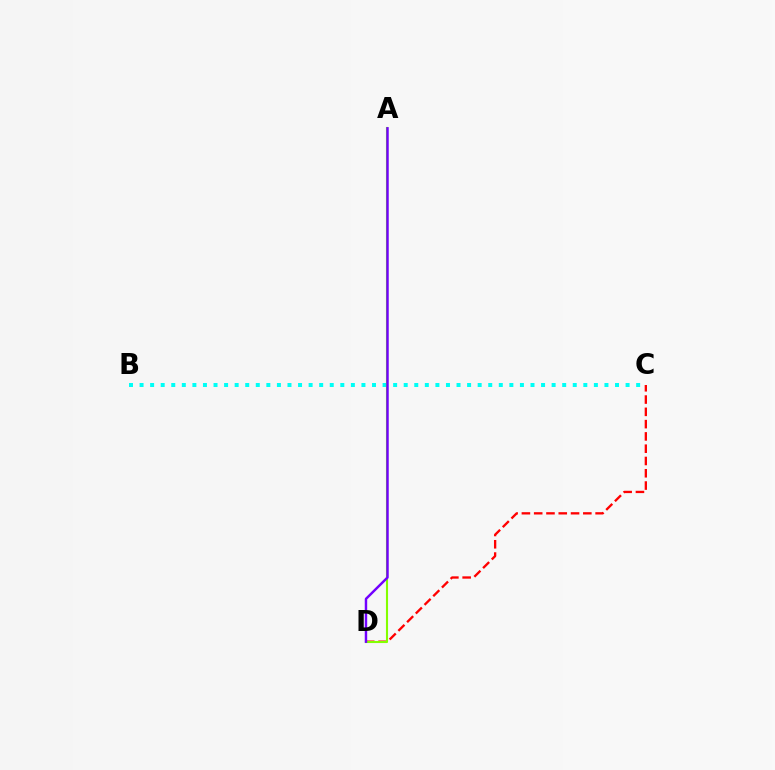{('B', 'C'): [{'color': '#00fff6', 'line_style': 'dotted', 'thickness': 2.87}], ('C', 'D'): [{'color': '#ff0000', 'line_style': 'dashed', 'thickness': 1.67}], ('A', 'D'): [{'color': '#84ff00', 'line_style': 'solid', 'thickness': 1.51}, {'color': '#7200ff', 'line_style': 'solid', 'thickness': 1.76}]}